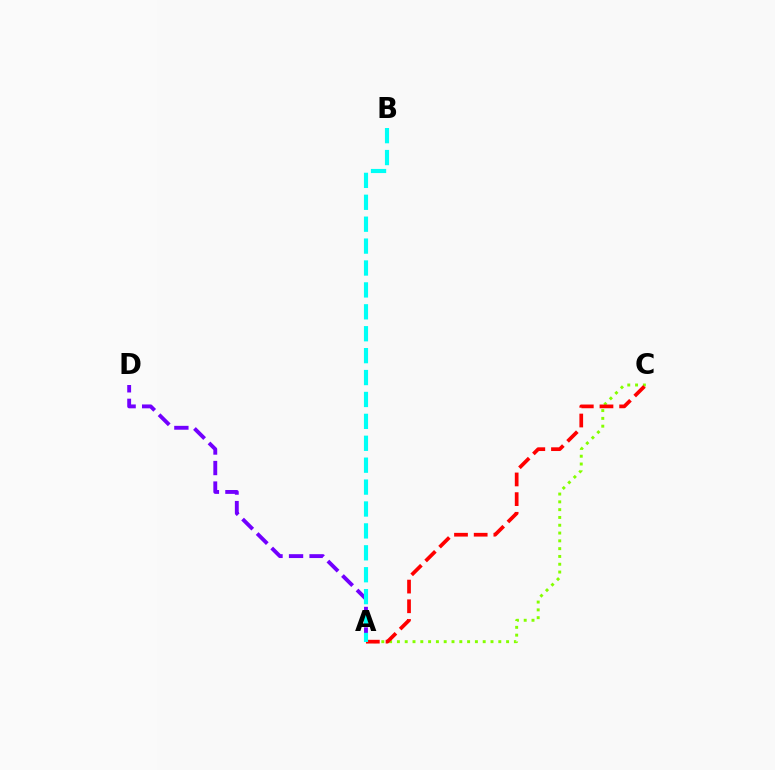{('A', 'D'): [{'color': '#7200ff', 'line_style': 'dashed', 'thickness': 2.79}], ('A', 'C'): [{'color': '#84ff00', 'line_style': 'dotted', 'thickness': 2.12}, {'color': '#ff0000', 'line_style': 'dashed', 'thickness': 2.67}], ('A', 'B'): [{'color': '#00fff6', 'line_style': 'dashed', 'thickness': 2.98}]}